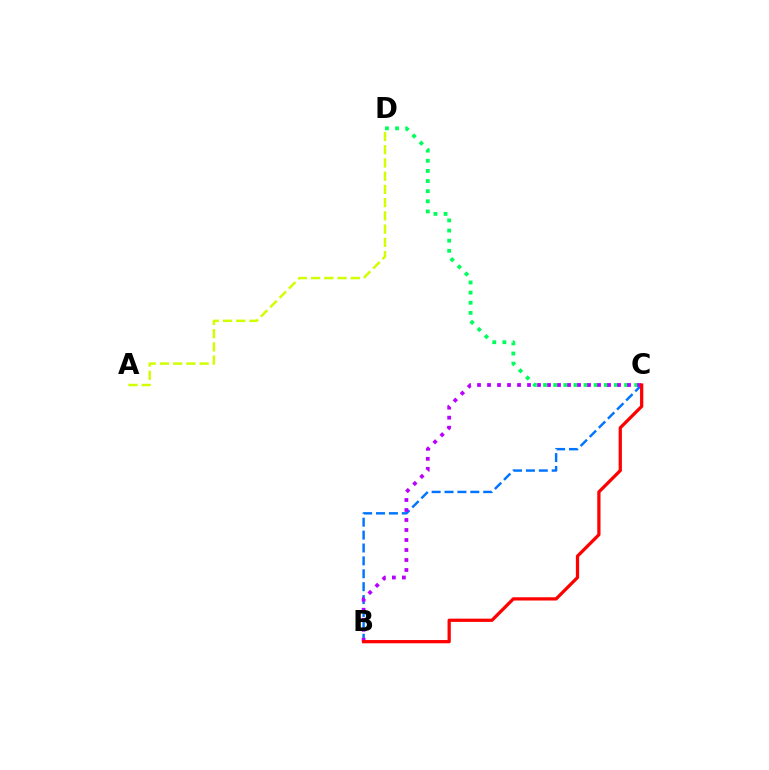{('B', 'C'): [{'color': '#0074ff', 'line_style': 'dashed', 'thickness': 1.75}, {'color': '#b900ff', 'line_style': 'dotted', 'thickness': 2.72}, {'color': '#ff0000', 'line_style': 'solid', 'thickness': 2.33}], ('C', 'D'): [{'color': '#00ff5c', 'line_style': 'dotted', 'thickness': 2.75}], ('A', 'D'): [{'color': '#d1ff00', 'line_style': 'dashed', 'thickness': 1.8}]}